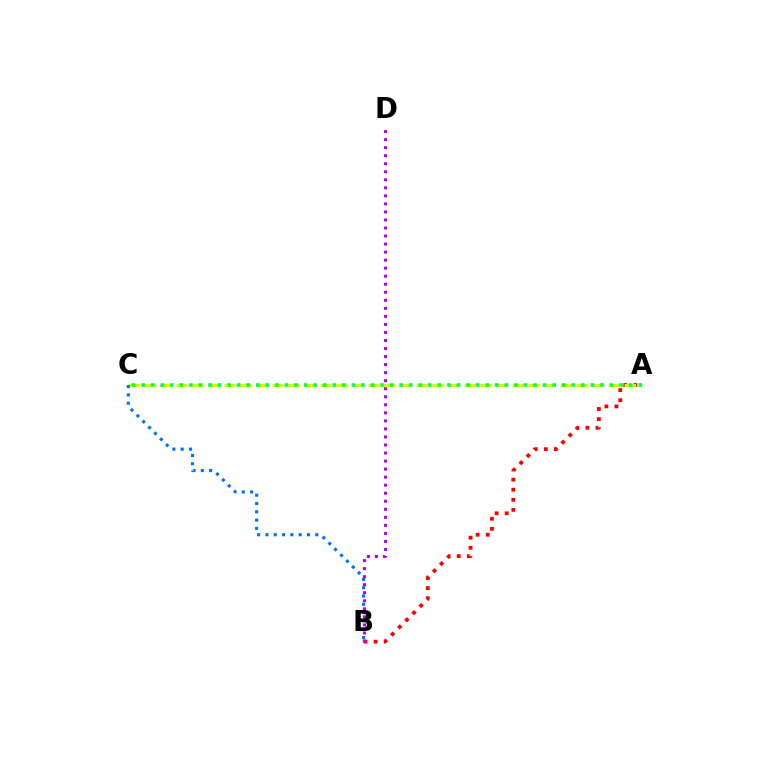{('A', 'B'): [{'color': '#ff0000', 'line_style': 'dotted', 'thickness': 2.74}], ('A', 'C'): [{'color': '#d1ff00', 'line_style': 'dashed', 'thickness': 2.17}, {'color': '#00ff5c', 'line_style': 'dotted', 'thickness': 2.6}], ('B', 'C'): [{'color': '#0074ff', 'line_style': 'dotted', 'thickness': 2.26}], ('B', 'D'): [{'color': '#b900ff', 'line_style': 'dotted', 'thickness': 2.18}]}